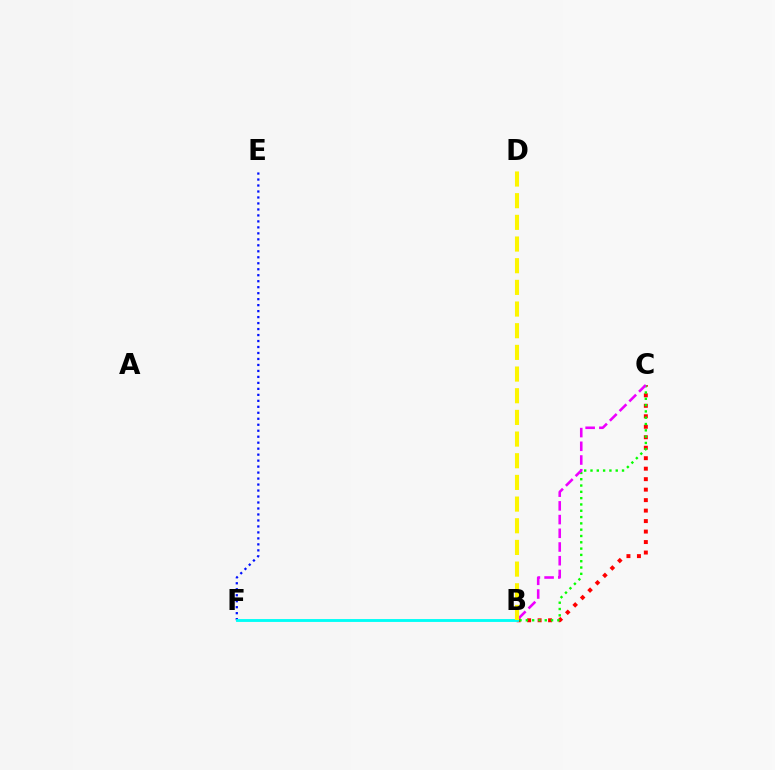{('E', 'F'): [{'color': '#0010ff', 'line_style': 'dotted', 'thickness': 1.63}], ('B', 'C'): [{'color': '#ff0000', 'line_style': 'dotted', 'thickness': 2.85}, {'color': '#08ff00', 'line_style': 'dotted', 'thickness': 1.71}, {'color': '#ee00ff', 'line_style': 'dashed', 'thickness': 1.86}], ('B', 'F'): [{'color': '#00fff6', 'line_style': 'solid', 'thickness': 2.06}], ('B', 'D'): [{'color': '#fcf500', 'line_style': 'dashed', 'thickness': 2.94}]}